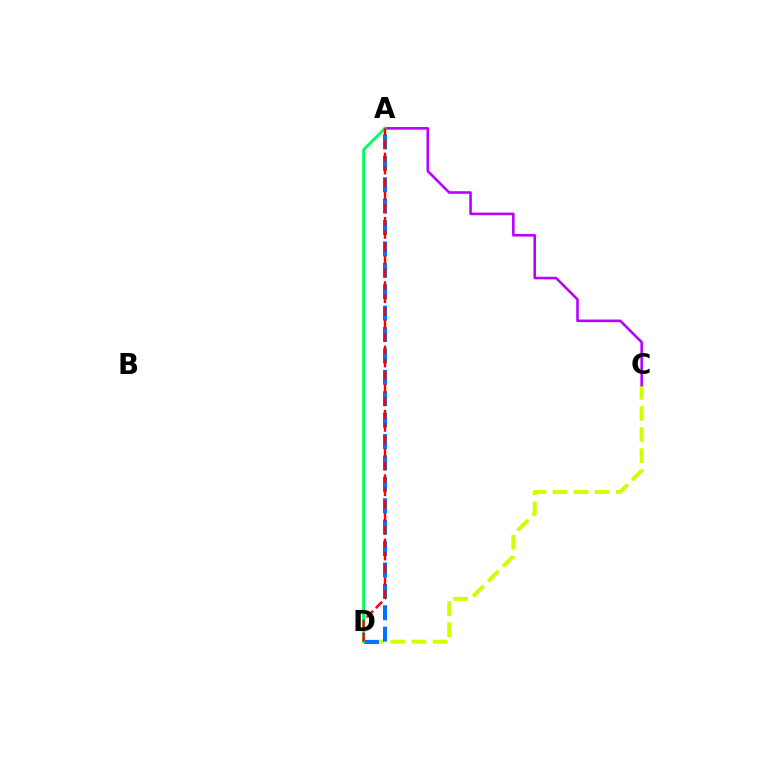{('C', 'D'): [{'color': '#d1ff00', 'line_style': 'dashed', 'thickness': 2.87}], ('A', 'C'): [{'color': '#b900ff', 'line_style': 'solid', 'thickness': 1.87}], ('A', 'D'): [{'color': '#0074ff', 'line_style': 'dashed', 'thickness': 2.91}, {'color': '#00ff5c', 'line_style': 'solid', 'thickness': 2.08}, {'color': '#ff0000', 'line_style': 'dashed', 'thickness': 1.75}]}